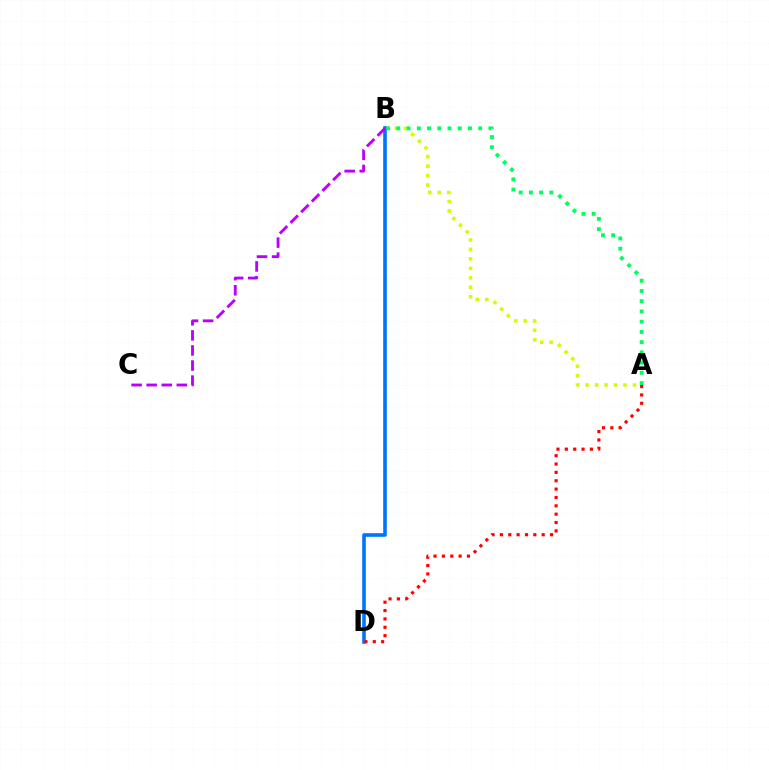{('A', 'B'): [{'color': '#d1ff00', 'line_style': 'dotted', 'thickness': 2.57}, {'color': '#00ff5c', 'line_style': 'dotted', 'thickness': 2.78}], ('B', 'D'): [{'color': '#0074ff', 'line_style': 'solid', 'thickness': 2.59}], ('B', 'C'): [{'color': '#b900ff', 'line_style': 'dashed', 'thickness': 2.05}], ('A', 'D'): [{'color': '#ff0000', 'line_style': 'dotted', 'thickness': 2.27}]}